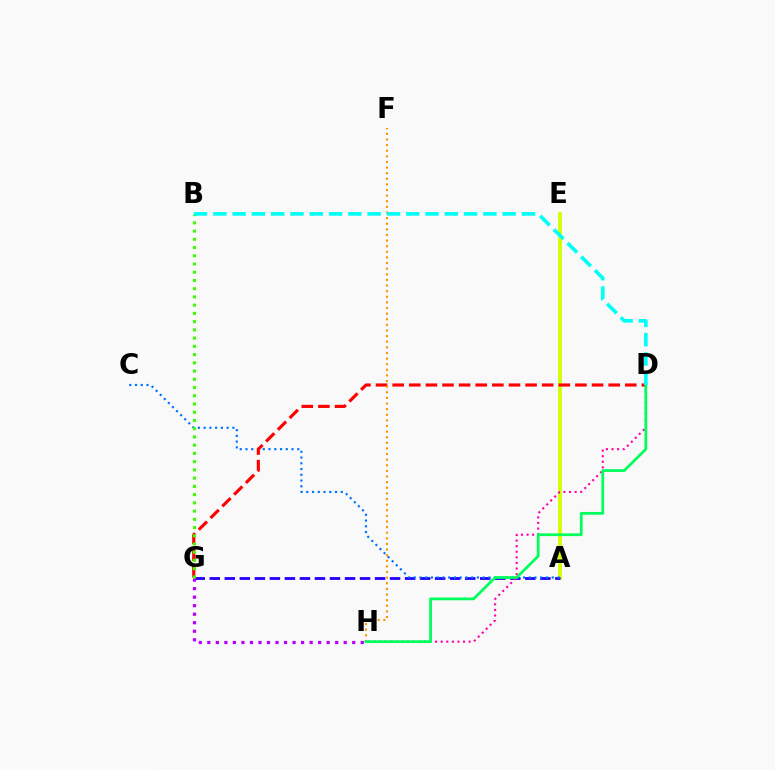{('A', 'E'): [{'color': '#d1ff00', 'line_style': 'solid', 'thickness': 2.7}], ('A', 'G'): [{'color': '#2500ff', 'line_style': 'dashed', 'thickness': 2.04}], ('D', 'H'): [{'color': '#ff00ac', 'line_style': 'dotted', 'thickness': 1.52}, {'color': '#00ff5c', 'line_style': 'solid', 'thickness': 1.99}], ('A', 'C'): [{'color': '#0074ff', 'line_style': 'dotted', 'thickness': 1.56}], ('G', 'H'): [{'color': '#b900ff', 'line_style': 'dotted', 'thickness': 2.32}], ('D', 'G'): [{'color': '#ff0000', 'line_style': 'dashed', 'thickness': 2.26}], ('F', 'H'): [{'color': '#ff9400', 'line_style': 'dotted', 'thickness': 1.53}], ('B', 'G'): [{'color': '#3dff00', 'line_style': 'dotted', 'thickness': 2.24}], ('B', 'D'): [{'color': '#00fff6', 'line_style': 'dashed', 'thickness': 2.62}]}